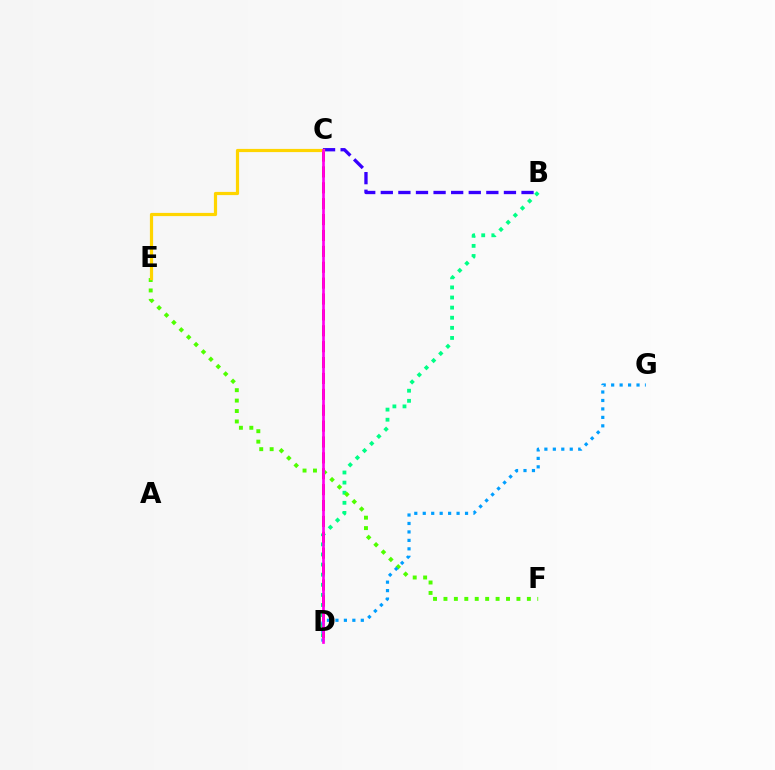{('B', 'D'): [{'color': '#00ff86', 'line_style': 'dotted', 'thickness': 2.74}], ('C', 'D'): [{'color': '#ff0000', 'line_style': 'dashed', 'thickness': 2.16}, {'color': '#ff00ed', 'line_style': 'solid', 'thickness': 1.93}], ('E', 'F'): [{'color': '#4fff00', 'line_style': 'dotted', 'thickness': 2.83}], ('B', 'C'): [{'color': '#3700ff', 'line_style': 'dashed', 'thickness': 2.39}], ('D', 'G'): [{'color': '#009eff', 'line_style': 'dotted', 'thickness': 2.3}], ('C', 'E'): [{'color': '#ffd500', 'line_style': 'solid', 'thickness': 2.3}]}